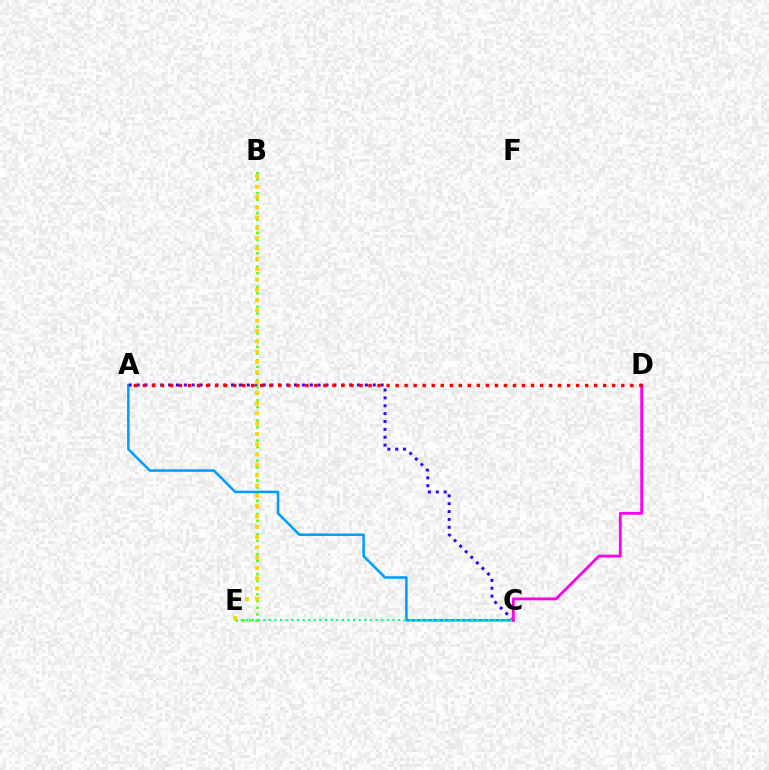{('A', 'C'): [{'color': '#009eff', 'line_style': 'solid', 'thickness': 1.82}, {'color': '#3700ff', 'line_style': 'dotted', 'thickness': 2.14}], ('C', 'E'): [{'color': '#00ff86', 'line_style': 'dotted', 'thickness': 1.53}], ('B', 'E'): [{'color': '#4fff00', 'line_style': 'dotted', 'thickness': 1.82}, {'color': '#ffd500', 'line_style': 'dotted', 'thickness': 2.8}], ('C', 'D'): [{'color': '#ff00ed', 'line_style': 'solid', 'thickness': 2.02}], ('A', 'D'): [{'color': '#ff0000', 'line_style': 'dotted', 'thickness': 2.45}]}